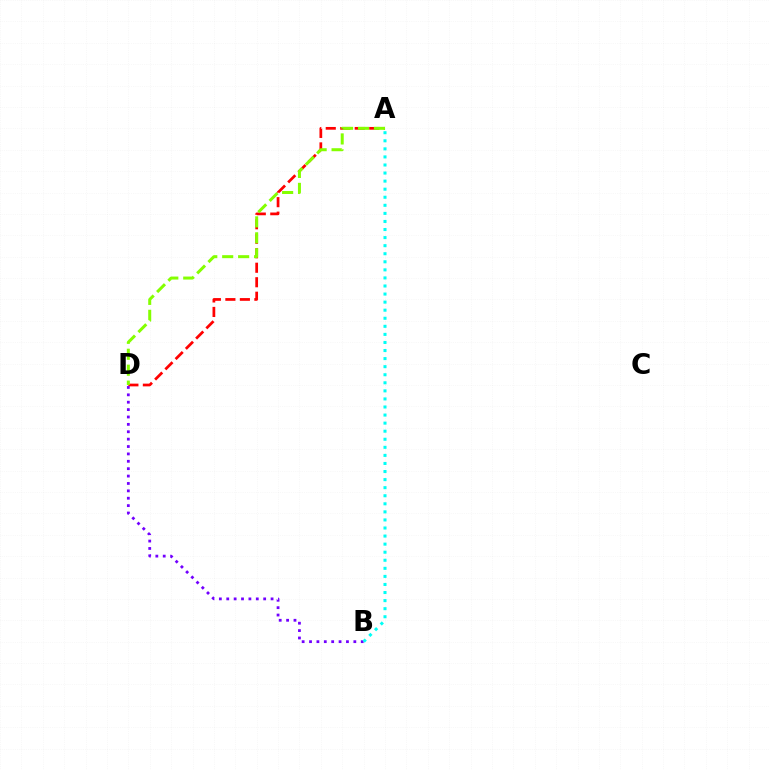{('A', 'D'): [{'color': '#ff0000', 'line_style': 'dashed', 'thickness': 1.97}, {'color': '#84ff00', 'line_style': 'dashed', 'thickness': 2.17}], ('B', 'D'): [{'color': '#7200ff', 'line_style': 'dotted', 'thickness': 2.01}], ('A', 'B'): [{'color': '#00fff6', 'line_style': 'dotted', 'thickness': 2.19}]}